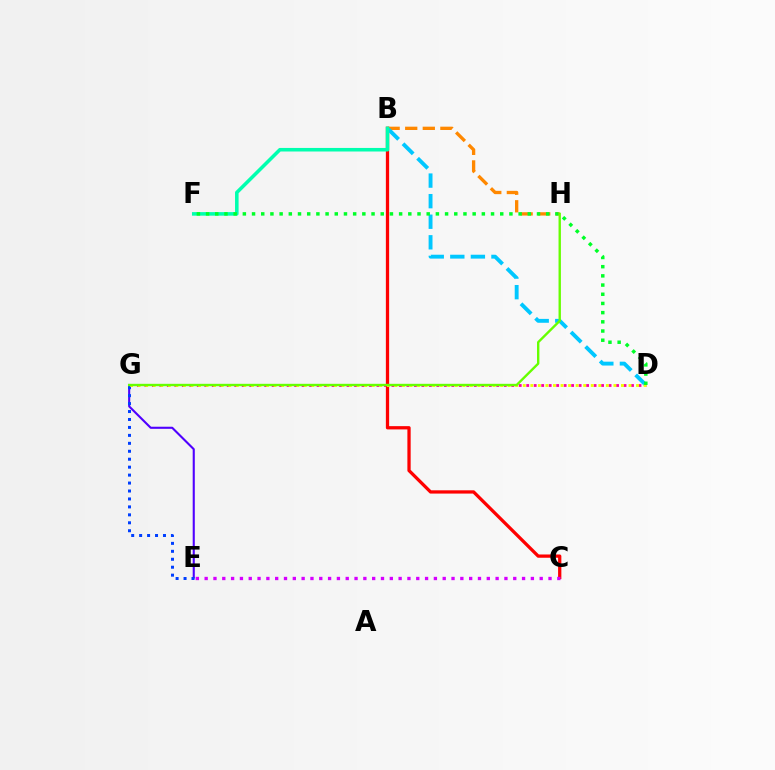{('D', 'G'): [{'color': '#ff00a0', 'line_style': 'dotted', 'thickness': 2.03}, {'color': '#eeff00', 'line_style': 'dotted', 'thickness': 2.05}], ('E', 'G'): [{'color': '#4f00ff', 'line_style': 'solid', 'thickness': 1.51}, {'color': '#003fff', 'line_style': 'dotted', 'thickness': 2.16}], ('B', 'C'): [{'color': '#ff0000', 'line_style': 'solid', 'thickness': 2.36}], ('B', 'H'): [{'color': '#ff8800', 'line_style': 'dashed', 'thickness': 2.39}], ('C', 'E'): [{'color': '#d600ff', 'line_style': 'dotted', 'thickness': 2.4}], ('B', 'D'): [{'color': '#00c7ff', 'line_style': 'dashed', 'thickness': 2.79}], ('B', 'F'): [{'color': '#00ffaf', 'line_style': 'solid', 'thickness': 2.56}], ('D', 'F'): [{'color': '#00ff27', 'line_style': 'dotted', 'thickness': 2.5}], ('G', 'H'): [{'color': '#66ff00', 'line_style': 'solid', 'thickness': 1.71}]}